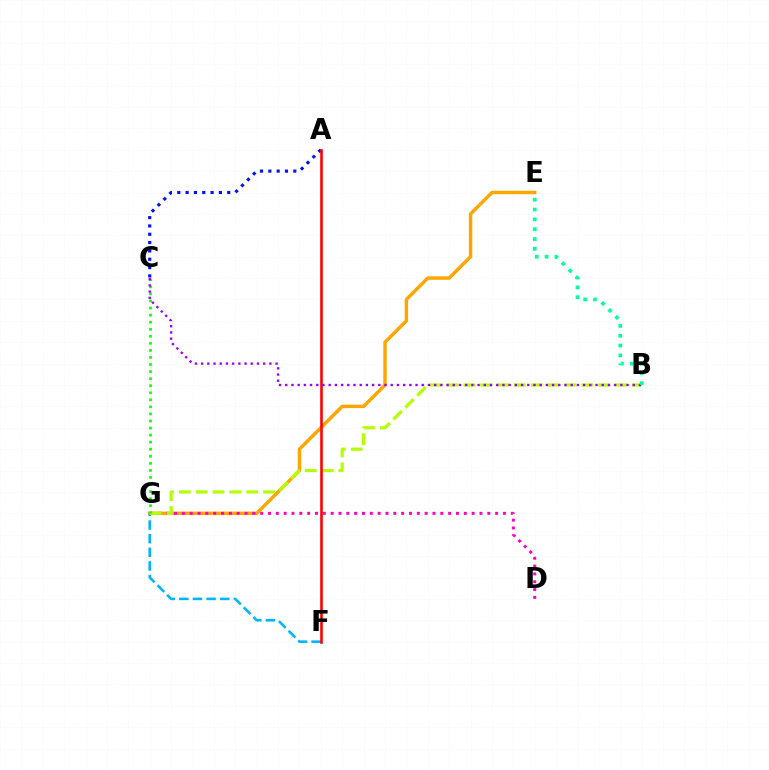{('E', 'G'): [{'color': '#ffa500', 'line_style': 'solid', 'thickness': 2.47}], ('A', 'C'): [{'color': '#0010ff', 'line_style': 'dotted', 'thickness': 2.26}], ('F', 'G'): [{'color': '#00b5ff', 'line_style': 'dashed', 'thickness': 1.85}], ('D', 'G'): [{'color': '#ff00bd', 'line_style': 'dotted', 'thickness': 2.13}], ('B', 'G'): [{'color': '#b3ff00', 'line_style': 'dashed', 'thickness': 2.29}], ('A', 'F'): [{'color': '#ff0000', 'line_style': 'solid', 'thickness': 1.87}], ('C', 'G'): [{'color': '#08ff00', 'line_style': 'dotted', 'thickness': 1.92}], ('B', 'C'): [{'color': '#9b00ff', 'line_style': 'dotted', 'thickness': 1.69}], ('B', 'E'): [{'color': '#00ff9d', 'line_style': 'dotted', 'thickness': 2.67}]}